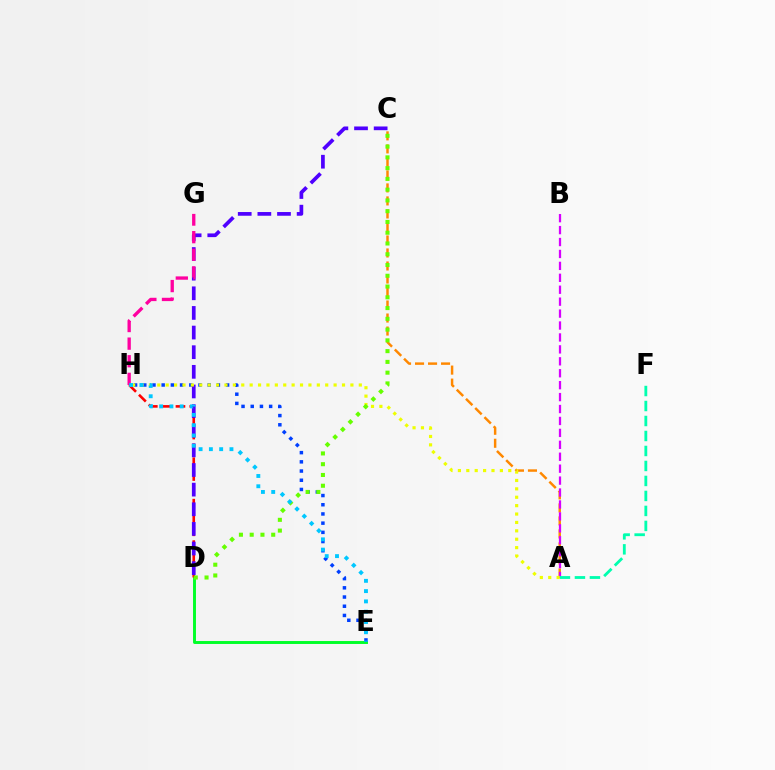{('D', 'E'): [{'color': '#00ff27', 'line_style': 'solid', 'thickness': 2.11}], ('A', 'C'): [{'color': '#ff8800', 'line_style': 'dashed', 'thickness': 1.77}], ('A', 'B'): [{'color': '#d600ff', 'line_style': 'dashed', 'thickness': 1.62}], ('E', 'H'): [{'color': '#003fff', 'line_style': 'dotted', 'thickness': 2.5}, {'color': '#00c7ff', 'line_style': 'dotted', 'thickness': 2.79}], ('A', 'F'): [{'color': '#00ffaf', 'line_style': 'dashed', 'thickness': 2.04}], ('D', 'H'): [{'color': '#ff0000', 'line_style': 'dashed', 'thickness': 1.88}], ('C', 'D'): [{'color': '#4f00ff', 'line_style': 'dashed', 'thickness': 2.67}, {'color': '#66ff00', 'line_style': 'dotted', 'thickness': 2.92}], ('G', 'H'): [{'color': '#ff00a0', 'line_style': 'dashed', 'thickness': 2.39}], ('A', 'H'): [{'color': '#eeff00', 'line_style': 'dotted', 'thickness': 2.28}]}